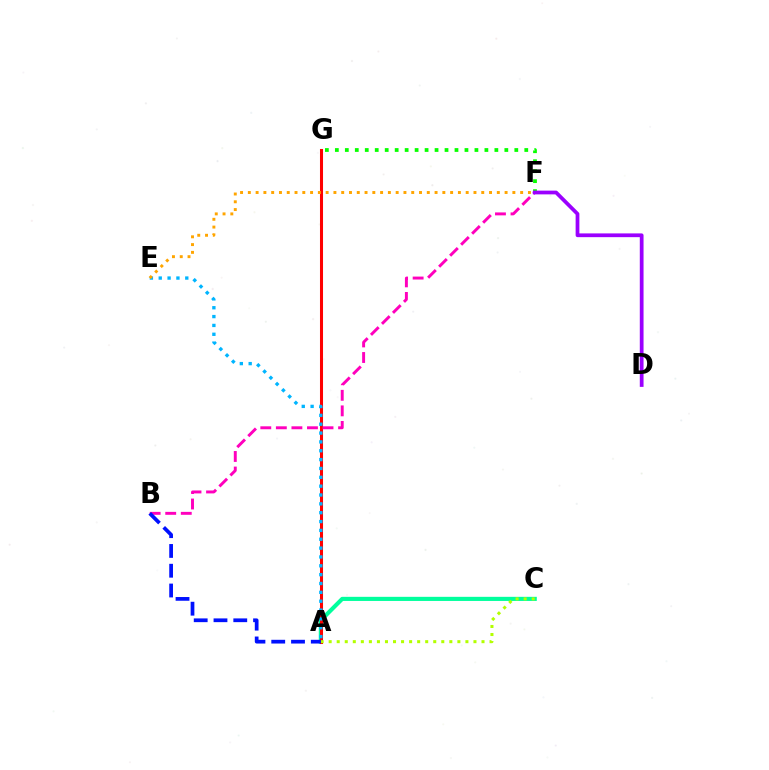{('A', 'C'): [{'color': '#00ff9d', 'line_style': 'solid', 'thickness': 2.97}, {'color': '#b3ff00', 'line_style': 'dotted', 'thickness': 2.19}], ('A', 'G'): [{'color': '#ff0000', 'line_style': 'solid', 'thickness': 2.19}], ('A', 'E'): [{'color': '#00b5ff', 'line_style': 'dotted', 'thickness': 2.4}], ('B', 'F'): [{'color': '#ff00bd', 'line_style': 'dashed', 'thickness': 2.11}], ('A', 'B'): [{'color': '#0010ff', 'line_style': 'dashed', 'thickness': 2.69}], ('F', 'G'): [{'color': '#08ff00', 'line_style': 'dotted', 'thickness': 2.71}], ('E', 'F'): [{'color': '#ffa500', 'line_style': 'dotted', 'thickness': 2.11}], ('D', 'F'): [{'color': '#9b00ff', 'line_style': 'solid', 'thickness': 2.7}]}